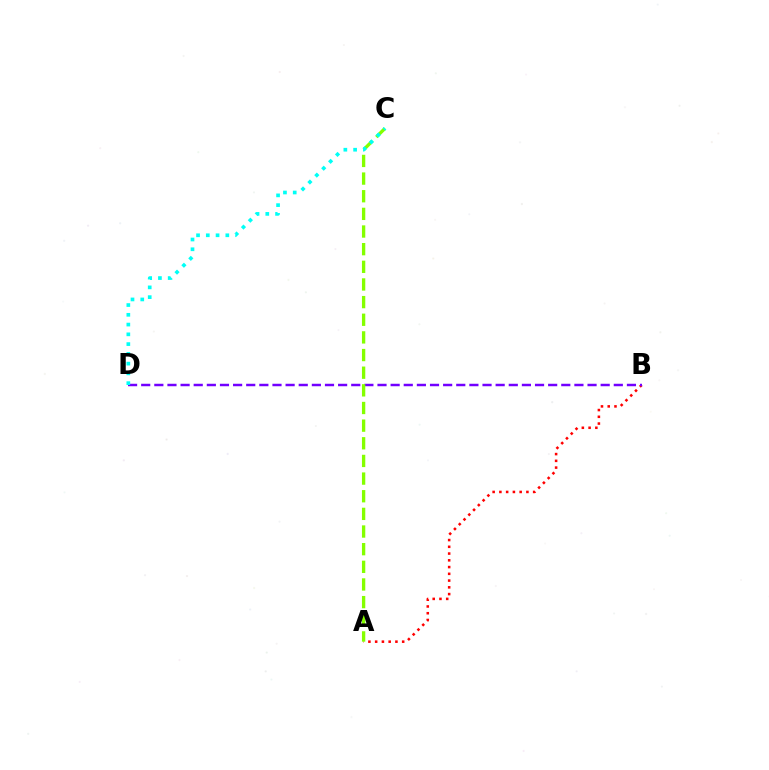{('A', 'B'): [{'color': '#ff0000', 'line_style': 'dotted', 'thickness': 1.83}], ('B', 'D'): [{'color': '#7200ff', 'line_style': 'dashed', 'thickness': 1.78}], ('A', 'C'): [{'color': '#84ff00', 'line_style': 'dashed', 'thickness': 2.4}], ('C', 'D'): [{'color': '#00fff6', 'line_style': 'dotted', 'thickness': 2.65}]}